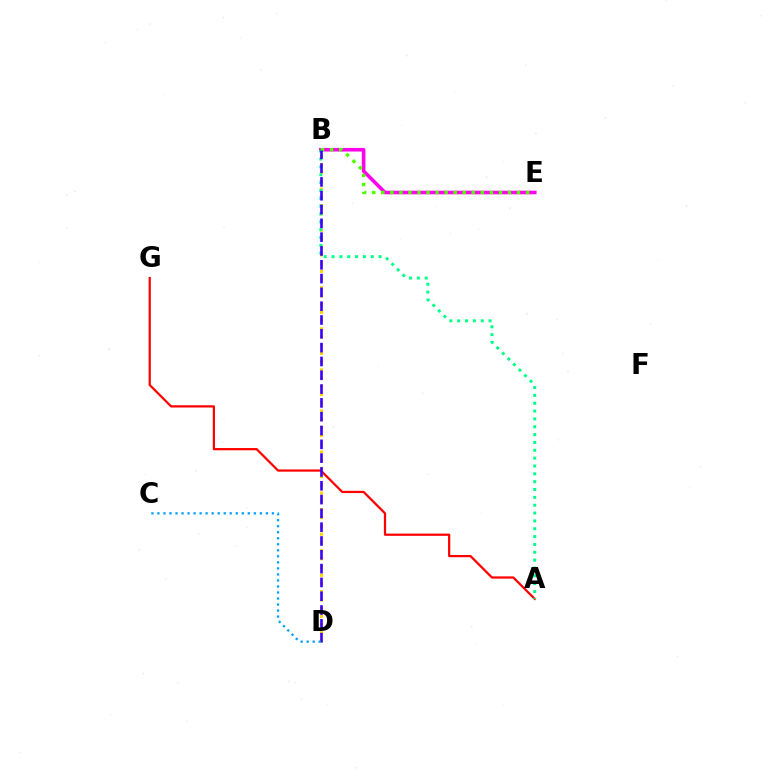{('B', 'D'): [{'color': '#ffd500', 'line_style': 'dotted', 'thickness': 2.23}, {'color': '#3700ff', 'line_style': 'dashed', 'thickness': 1.88}], ('B', 'E'): [{'color': '#ff00ed', 'line_style': 'solid', 'thickness': 2.59}, {'color': '#4fff00', 'line_style': 'dotted', 'thickness': 2.46}], ('A', 'G'): [{'color': '#ff0000', 'line_style': 'solid', 'thickness': 1.61}], ('A', 'B'): [{'color': '#00ff86', 'line_style': 'dotted', 'thickness': 2.13}], ('C', 'D'): [{'color': '#009eff', 'line_style': 'dotted', 'thickness': 1.64}]}